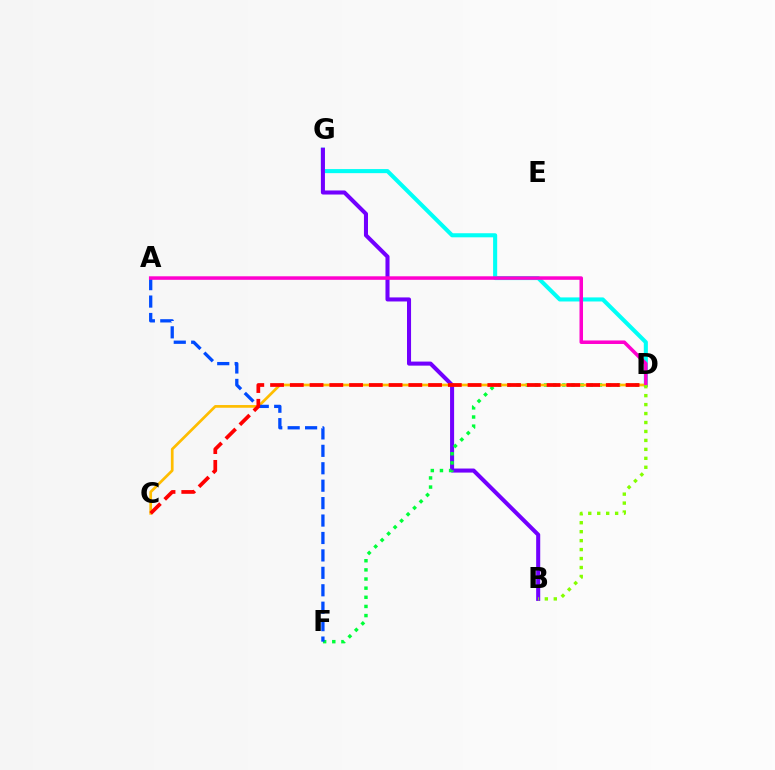{('D', 'G'): [{'color': '#00fff6', 'line_style': 'solid', 'thickness': 2.93}], ('B', 'G'): [{'color': '#7200ff', 'line_style': 'solid', 'thickness': 2.92}], ('D', 'F'): [{'color': '#00ff39', 'line_style': 'dotted', 'thickness': 2.48}], ('C', 'D'): [{'color': '#ffbd00', 'line_style': 'solid', 'thickness': 1.95}, {'color': '#ff0000', 'line_style': 'dashed', 'thickness': 2.68}], ('A', 'F'): [{'color': '#004bff', 'line_style': 'dashed', 'thickness': 2.37}], ('A', 'D'): [{'color': '#ff00cf', 'line_style': 'solid', 'thickness': 2.53}], ('B', 'D'): [{'color': '#84ff00', 'line_style': 'dotted', 'thickness': 2.43}]}